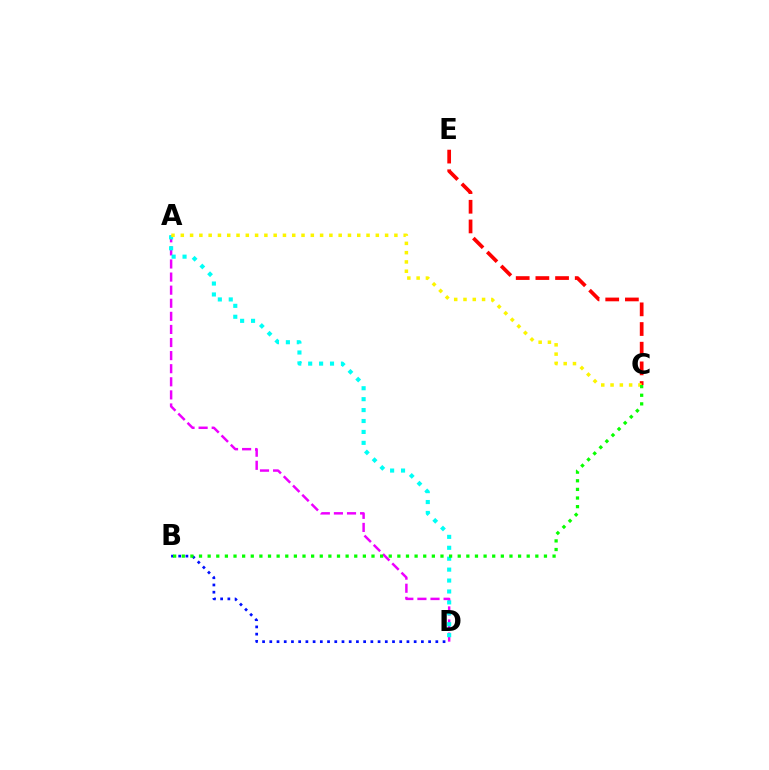{('A', 'D'): [{'color': '#ee00ff', 'line_style': 'dashed', 'thickness': 1.78}, {'color': '#00fff6', 'line_style': 'dotted', 'thickness': 2.97}], ('C', 'E'): [{'color': '#ff0000', 'line_style': 'dashed', 'thickness': 2.67}], ('A', 'C'): [{'color': '#fcf500', 'line_style': 'dotted', 'thickness': 2.52}], ('B', 'D'): [{'color': '#0010ff', 'line_style': 'dotted', 'thickness': 1.96}], ('B', 'C'): [{'color': '#08ff00', 'line_style': 'dotted', 'thickness': 2.34}]}